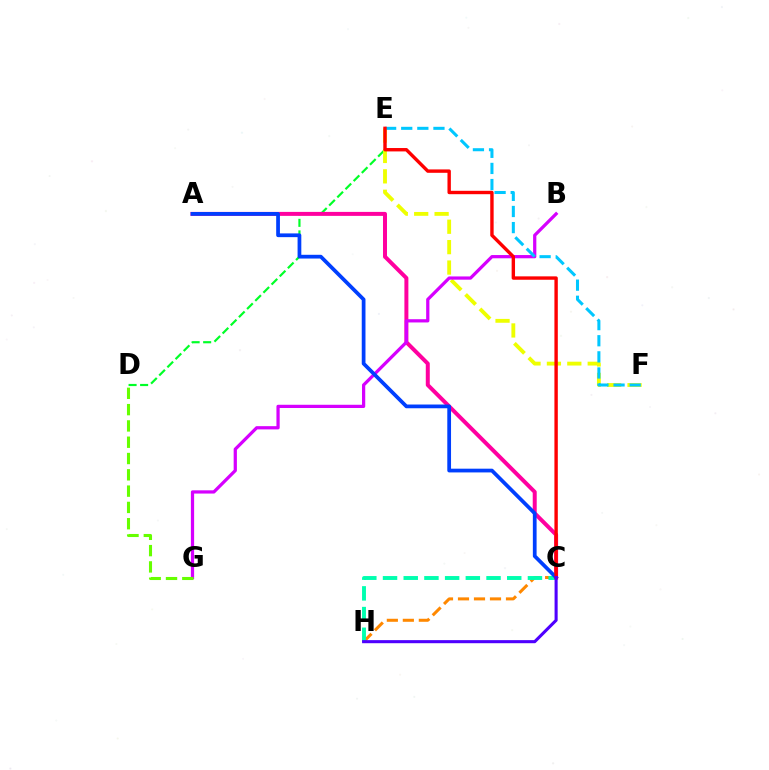{('D', 'E'): [{'color': '#00ff27', 'line_style': 'dashed', 'thickness': 1.57}], ('A', 'C'): [{'color': '#ff00a0', 'line_style': 'solid', 'thickness': 2.87}, {'color': '#003fff', 'line_style': 'solid', 'thickness': 2.69}], ('E', 'F'): [{'color': '#eeff00', 'line_style': 'dashed', 'thickness': 2.77}, {'color': '#00c7ff', 'line_style': 'dashed', 'thickness': 2.19}], ('C', 'H'): [{'color': '#ff8800', 'line_style': 'dashed', 'thickness': 2.17}, {'color': '#00ffaf', 'line_style': 'dashed', 'thickness': 2.81}, {'color': '#4f00ff', 'line_style': 'solid', 'thickness': 2.22}], ('B', 'G'): [{'color': '#d600ff', 'line_style': 'solid', 'thickness': 2.33}], ('D', 'G'): [{'color': '#66ff00', 'line_style': 'dashed', 'thickness': 2.21}], ('C', 'E'): [{'color': '#ff0000', 'line_style': 'solid', 'thickness': 2.44}]}